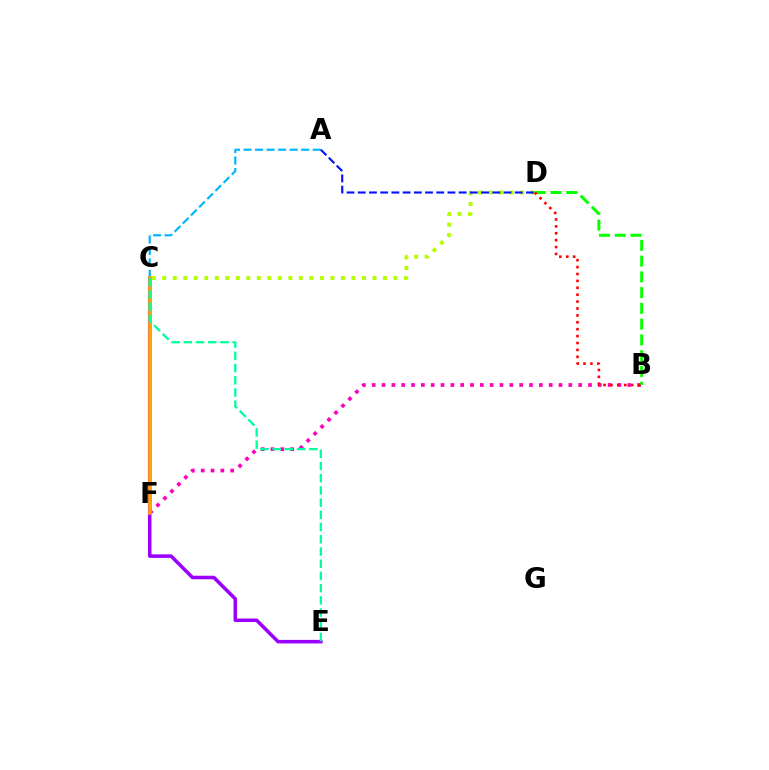{('B', 'F'): [{'color': '#ff00bd', 'line_style': 'dotted', 'thickness': 2.67}], ('C', 'E'): [{'color': '#9b00ff', 'line_style': 'solid', 'thickness': 2.55}, {'color': '#00ff9d', 'line_style': 'dashed', 'thickness': 1.66}], ('C', 'D'): [{'color': '#b3ff00', 'line_style': 'dotted', 'thickness': 2.86}], ('A', 'C'): [{'color': '#00b5ff', 'line_style': 'dashed', 'thickness': 1.57}], ('C', 'F'): [{'color': '#ffa500', 'line_style': 'solid', 'thickness': 2.56}], ('B', 'D'): [{'color': '#08ff00', 'line_style': 'dashed', 'thickness': 2.14}, {'color': '#ff0000', 'line_style': 'dotted', 'thickness': 1.88}], ('A', 'D'): [{'color': '#0010ff', 'line_style': 'dashed', 'thickness': 1.52}]}